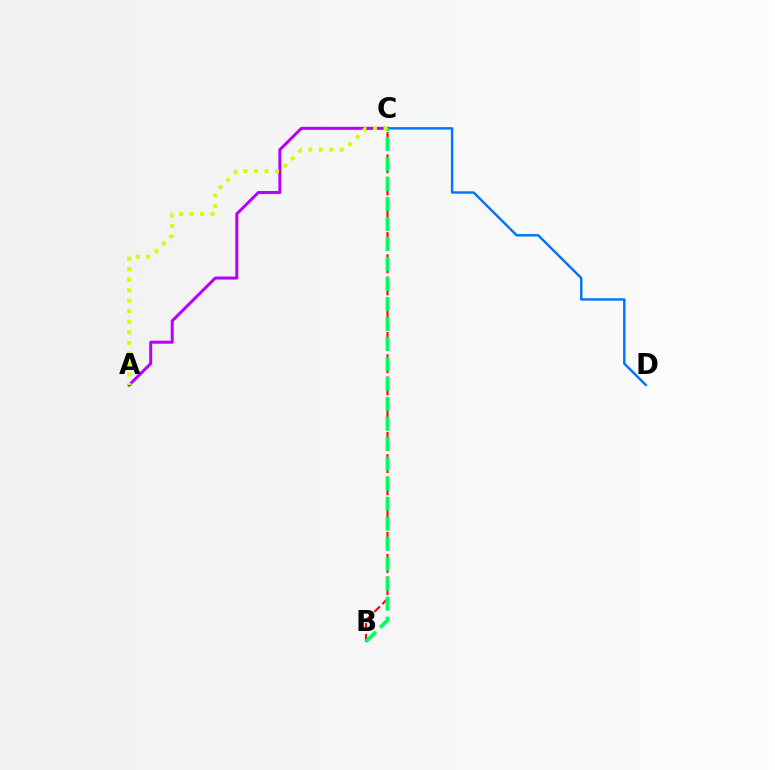{('A', 'C'): [{'color': '#b900ff', 'line_style': 'solid', 'thickness': 2.17}, {'color': '#d1ff00', 'line_style': 'dotted', 'thickness': 2.86}], ('B', 'C'): [{'color': '#ff0000', 'line_style': 'dashed', 'thickness': 1.51}, {'color': '#00ff5c', 'line_style': 'dashed', 'thickness': 2.71}], ('C', 'D'): [{'color': '#0074ff', 'line_style': 'solid', 'thickness': 1.74}]}